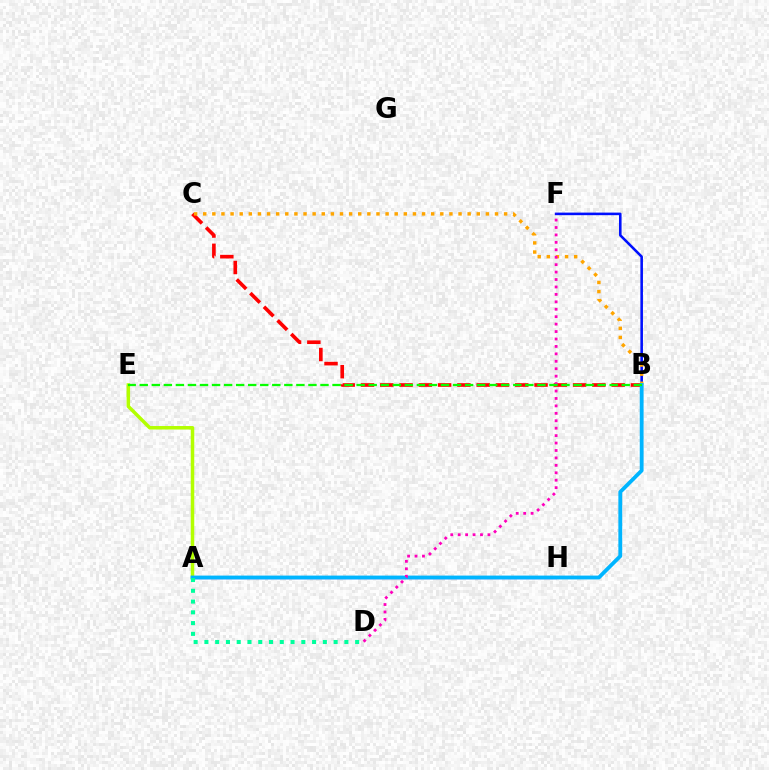{('B', 'C'): [{'color': '#ff0000', 'line_style': 'dashed', 'thickness': 2.62}, {'color': '#ffa500', 'line_style': 'dotted', 'thickness': 2.48}], ('B', 'F'): [{'color': '#0010ff', 'line_style': 'solid', 'thickness': 1.86}], ('A', 'H'): [{'color': '#9b00ff', 'line_style': 'solid', 'thickness': 1.61}], ('A', 'E'): [{'color': '#b3ff00', 'line_style': 'solid', 'thickness': 2.53}], ('A', 'B'): [{'color': '#00b5ff', 'line_style': 'solid', 'thickness': 2.76}], ('D', 'F'): [{'color': '#ff00bd', 'line_style': 'dotted', 'thickness': 2.02}], ('B', 'E'): [{'color': '#08ff00', 'line_style': 'dashed', 'thickness': 1.64}], ('A', 'D'): [{'color': '#00ff9d', 'line_style': 'dotted', 'thickness': 2.93}]}